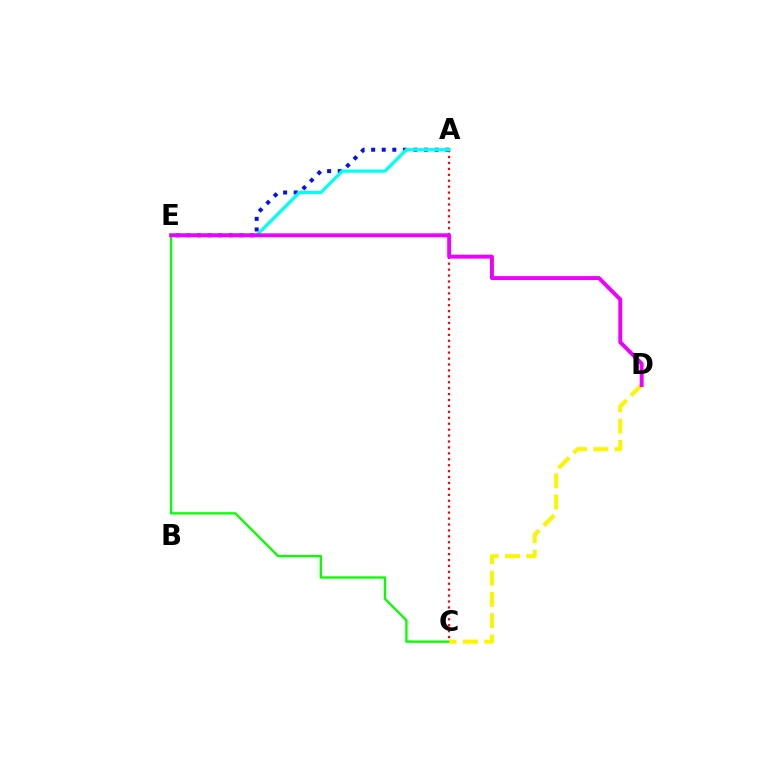{('A', 'E'): [{'color': '#0010ff', 'line_style': 'dotted', 'thickness': 2.87}, {'color': '#00fff6', 'line_style': 'solid', 'thickness': 2.35}], ('C', 'E'): [{'color': '#08ff00', 'line_style': 'solid', 'thickness': 1.68}], ('A', 'C'): [{'color': '#ff0000', 'line_style': 'dotted', 'thickness': 1.61}], ('C', 'D'): [{'color': '#fcf500', 'line_style': 'dashed', 'thickness': 2.89}], ('D', 'E'): [{'color': '#ee00ff', 'line_style': 'solid', 'thickness': 2.83}]}